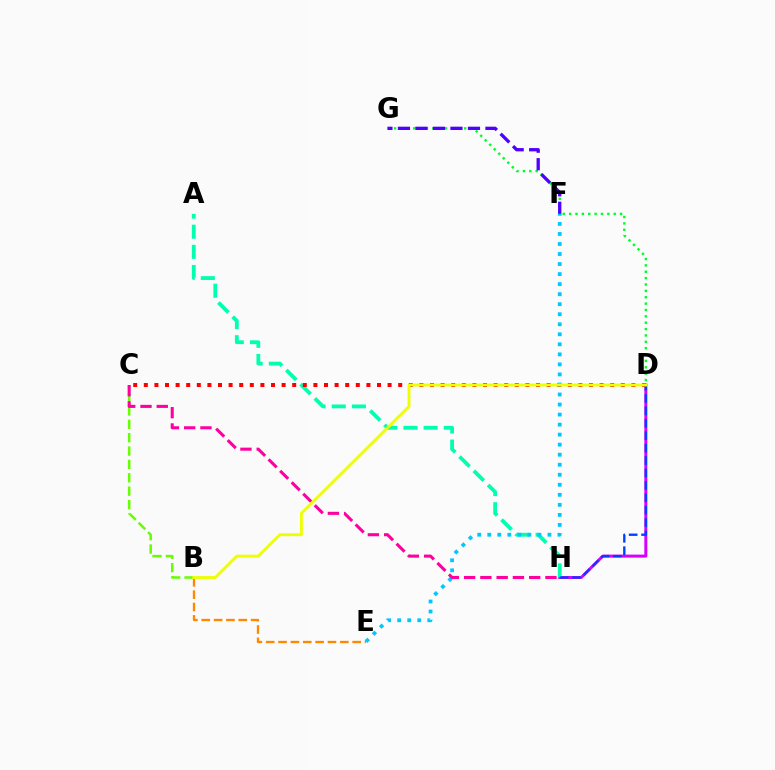{('D', 'H'): [{'color': '#d600ff', 'line_style': 'solid', 'thickness': 2.17}, {'color': '#003fff', 'line_style': 'dashed', 'thickness': 1.69}], ('D', 'G'): [{'color': '#00ff27', 'line_style': 'dotted', 'thickness': 1.73}], ('A', 'H'): [{'color': '#00ffaf', 'line_style': 'dashed', 'thickness': 2.74}], ('C', 'D'): [{'color': '#ff0000', 'line_style': 'dotted', 'thickness': 2.88}], ('E', 'F'): [{'color': '#00c7ff', 'line_style': 'dotted', 'thickness': 2.73}], ('B', 'E'): [{'color': '#ff8800', 'line_style': 'dashed', 'thickness': 1.68}], ('B', 'C'): [{'color': '#66ff00', 'line_style': 'dashed', 'thickness': 1.82}], ('F', 'G'): [{'color': '#4f00ff', 'line_style': 'dashed', 'thickness': 2.38}], ('C', 'H'): [{'color': '#ff00a0', 'line_style': 'dashed', 'thickness': 2.21}], ('B', 'D'): [{'color': '#eeff00', 'line_style': 'solid', 'thickness': 2.06}]}